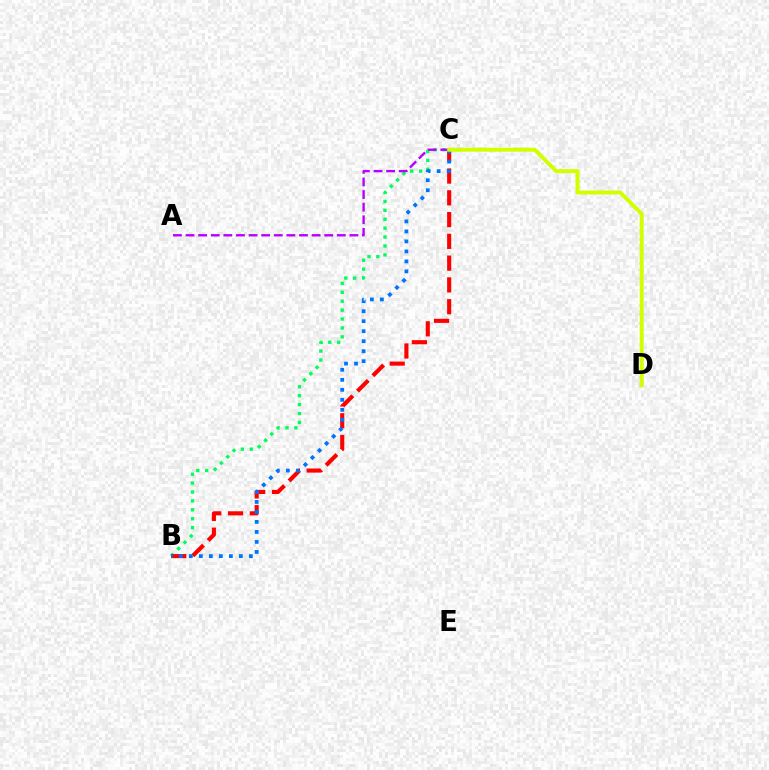{('B', 'C'): [{'color': '#00ff5c', 'line_style': 'dotted', 'thickness': 2.42}, {'color': '#ff0000', 'line_style': 'dashed', 'thickness': 2.96}, {'color': '#0074ff', 'line_style': 'dotted', 'thickness': 2.72}], ('A', 'C'): [{'color': '#b900ff', 'line_style': 'dashed', 'thickness': 1.71}], ('C', 'D'): [{'color': '#d1ff00', 'line_style': 'solid', 'thickness': 2.84}]}